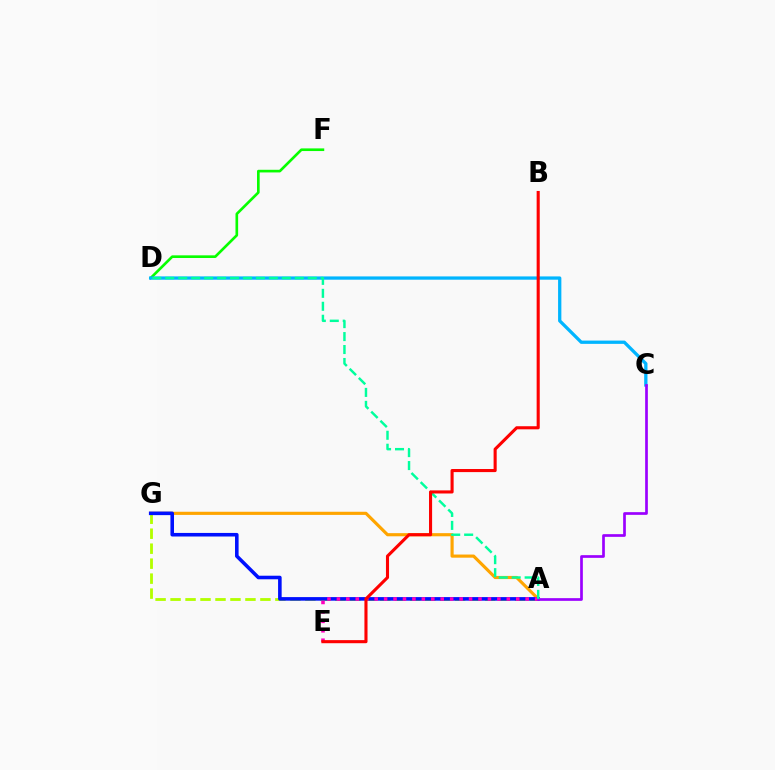{('A', 'G'): [{'color': '#b3ff00', 'line_style': 'dashed', 'thickness': 2.03}, {'color': '#ffa500', 'line_style': 'solid', 'thickness': 2.26}, {'color': '#0010ff', 'line_style': 'solid', 'thickness': 2.57}], ('D', 'F'): [{'color': '#08ff00', 'line_style': 'solid', 'thickness': 1.91}], ('C', 'D'): [{'color': '#00b5ff', 'line_style': 'solid', 'thickness': 2.36}], ('A', 'E'): [{'color': '#ff00bd', 'line_style': 'dotted', 'thickness': 2.56}], ('A', 'C'): [{'color': '#9b00ff', 'line_style': 'solid', 'thickness': 1.94}], ('A', 'D'): [{'color': '#00ff9d', 'line_style': 'dashed', 'thickness': 1.76}], ('B', 'E'): [{'color': '#ff0000', 'line_style': 'solid', 'thickness': 2.23}]}